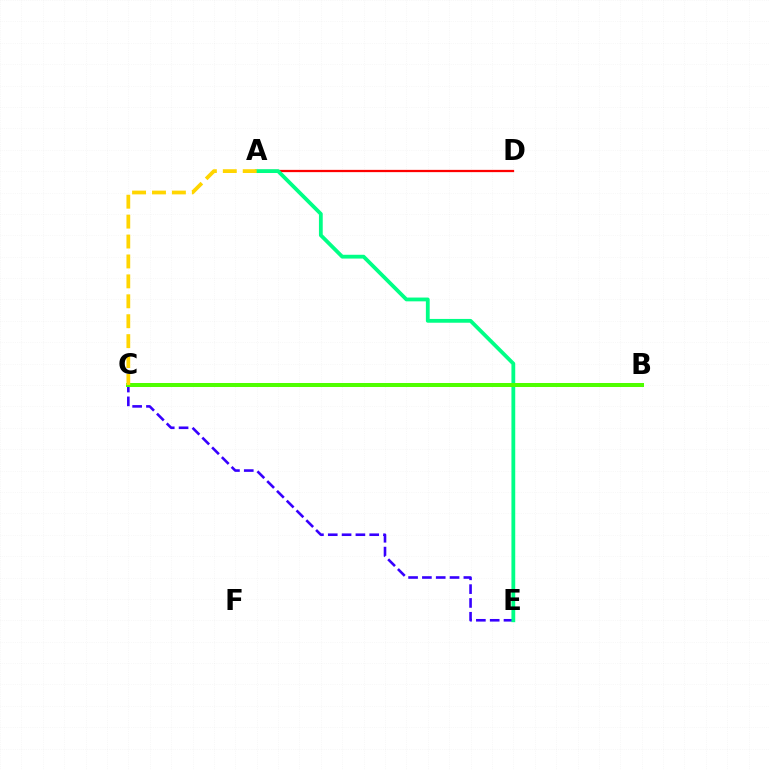{('C', 'E'): [{'color': '#3700ff', 'line_style': 'dashed', 'thickness': 1.88}], ('A', 'D'): [{'color': '#ff0000', 'line_style': 'solid', 'thickness': 1.63}], ('A', 'E'): [{'color': '#00ff86', 'line_style': 'solid', 'thickness': 2.73}], ('B', 'C'): [{'color': '#ff00ed', 'line_style': 'solid', 'thickness': 1.56}, {'color': '#009eff', 'line_style': 'solid', 'thickness': 1.98}, {'color': '#4fff00', 'line_style': 'solid', 'thickness': 2.88}], ('A', 'C'): [{'color': '#ffd500', 'line_style': 'dashed', 'thickness': 2.71}]}